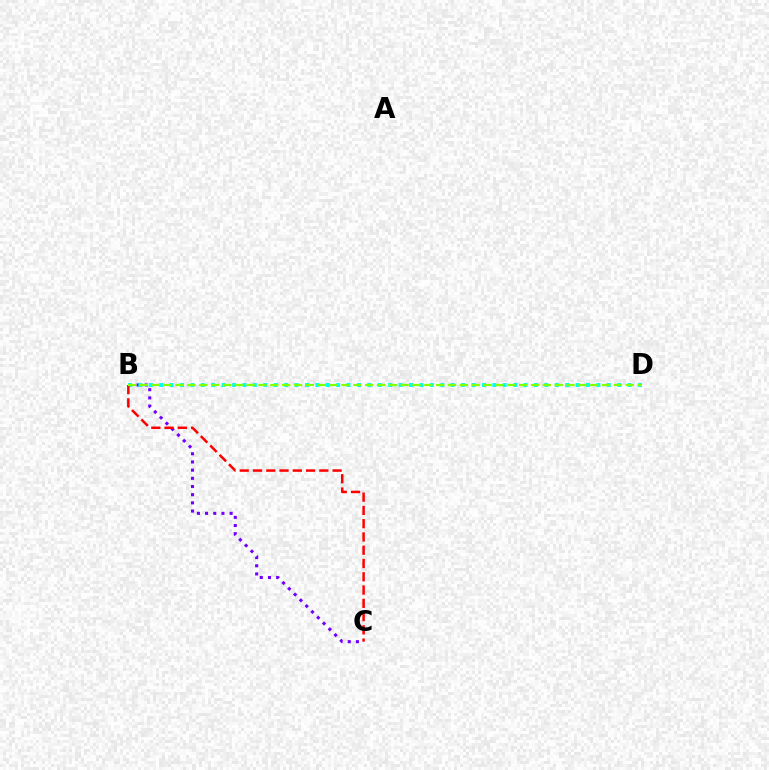{('B', 'C'): [{'color': '#7200ff', 'line_style': 'dotted', 'thickness': 2.22}, {'color': '#ff0000', 'line_style': 'dashed', 'thickness': 1.8}], ('B', 'D'): [{'color': '#00fff6', 'line_style': 'dotted', 'thickness': 2.83}, {'color': '#84ff00', 'line_style': 'dashed', 'thickness': 1.61}]}